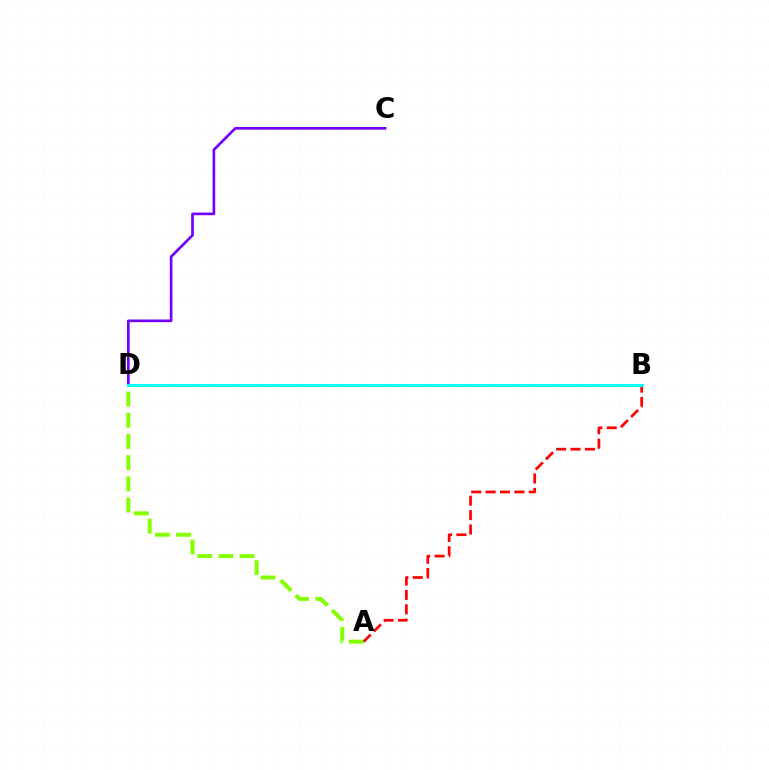{('A', 'D'): [{'color': '#84ff00', 'line_style': 'dashed', 'thickness': 2.88}], ('C', 'D'): [{'color': '#7200ff', 'line_style': 'solid', 'thickness': 1.92}], ('A', 'B'): [{'color': '#ff0000', 'line_style': 'dashed', 'thickness': 1.96}], ('B', 'D'): [{'color': '#00fff6', 'line_style': 'solid', 'thickness': 2.14}]}